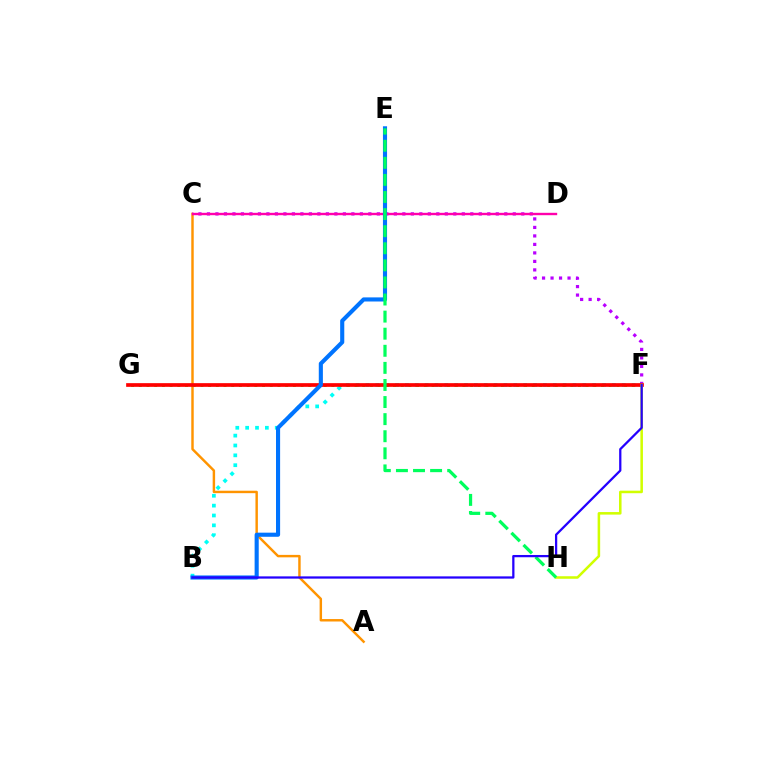{('A', 'C'): [{'color': '#ff9400', 'line_style': 'solid', 'thickness': 1.76}], ('B', 'F'): [{'color': '#00fff6', 'line_style': 'dotted', 'thickness': 2.68}, {'color': '#2500ff', 'line_style': 'solid', 'thickness': 1.63}], ('C', 'F'): [{'color': '#b900ff', 'line_style': 'dotted', 'thickness': 2.31}], ('F', 'G'): [{'color': '#3dff00', 'line_style': 'dotted', 'thickness': 2.09}, {'color': '#ff0000', 'line_style': 'solid', 'thickness': 2.66}], ('F', 'H'): [{'color': '#d1ff00', 'line_style': 'solid', 'thickness': 1.83}], ('C', 'D'): [{'color': '#ff00ac', 'line_style': 'solid', 'thickness': 1.71}], ('B', 'E'): [{'color': '#0074ff', 'line_style': 'solid', 'thickness': 2.96}], ('E', 'H'): [{'color': '#00ff5c', 'line_style': 'dashed', 'thickness': 2.32}]}